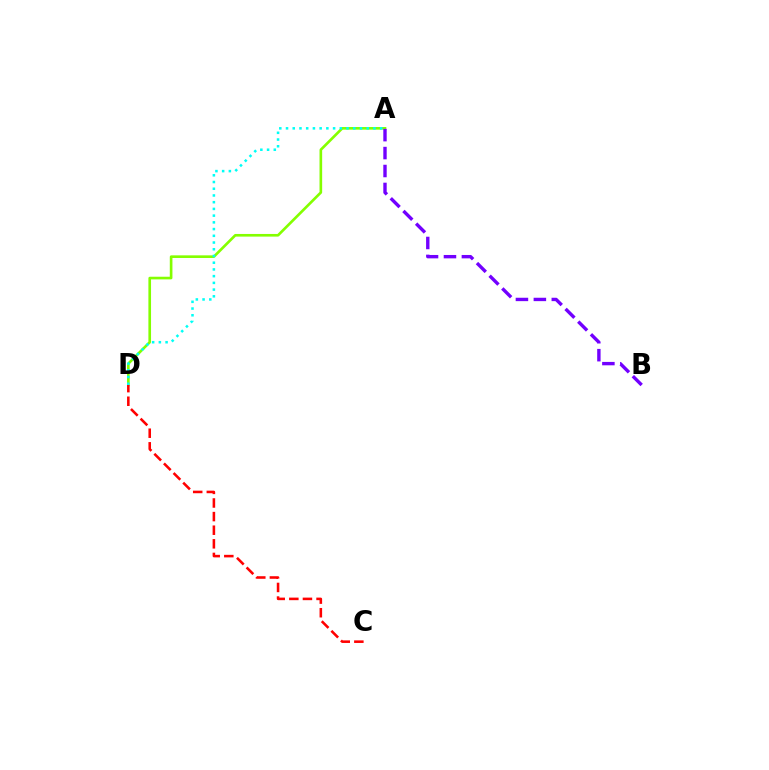{('A', 'D'): [{'color': '#84ff00', 'line_style': 'solid', 'thickness': 1.9}, {'color': '#00fff6', 'line_style': 'dotted', 'thickness': 1.83}], ('C', 'D'): [{'color': '#ff0000', 'line_style': 'dashed', 'thickness': 1.85}], ('A', 'B'): [{'color': '#7200ff', 'line_style': 'dashed', 'thickness': 2.44}]}